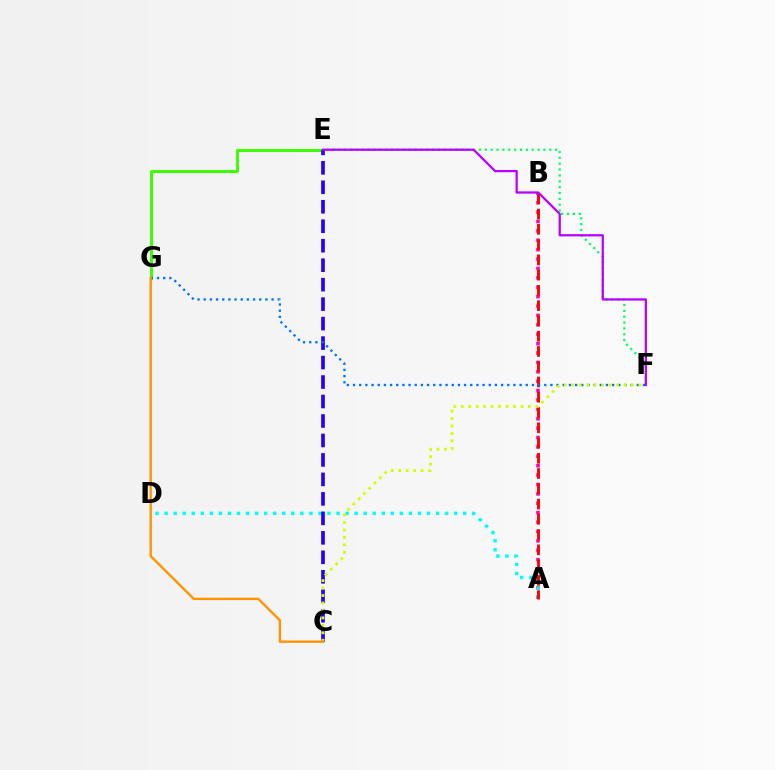{('A', 'B'): [{'color': '#ff00ac', 'line_style': 'dotted', 'thickness': 2.55}, {'color': '#ff0000', 'line_style': 'dashed', 'thickness': 2.07}], ('E', 'F'): [{'color': '#00ff5c', 'line_style': 'dotted', 'thickness': 1.59}, {'color': '#b900ff', 'line_style': 'solid', 'thickness': 1.62}], ('A', 'D'): [{'color': '#00fff6', 'line_style': 'dotted', 'thickness': 2.46}], ('E', 'G'): [{'color': '#3dff00', 'line_style': 'solid', 'thickness': 2.16}], ('C', 'E'): [{'color': '#2500ff', 'line_style': 'dashed', 'thickness': 2.65}], ('F', 'G'): [{'color': '#0074ff', 'line_style': 'dotted', 'thickness': 1.68}], ('C', 'F'): [{'color': '#d1ff00', 'line_style': 'dotted', 'thickness': 2.03}], ('C', 'G'): [{'color': '#ff9400', 'line_style': 'solid', 'thickness': 1.71}]}